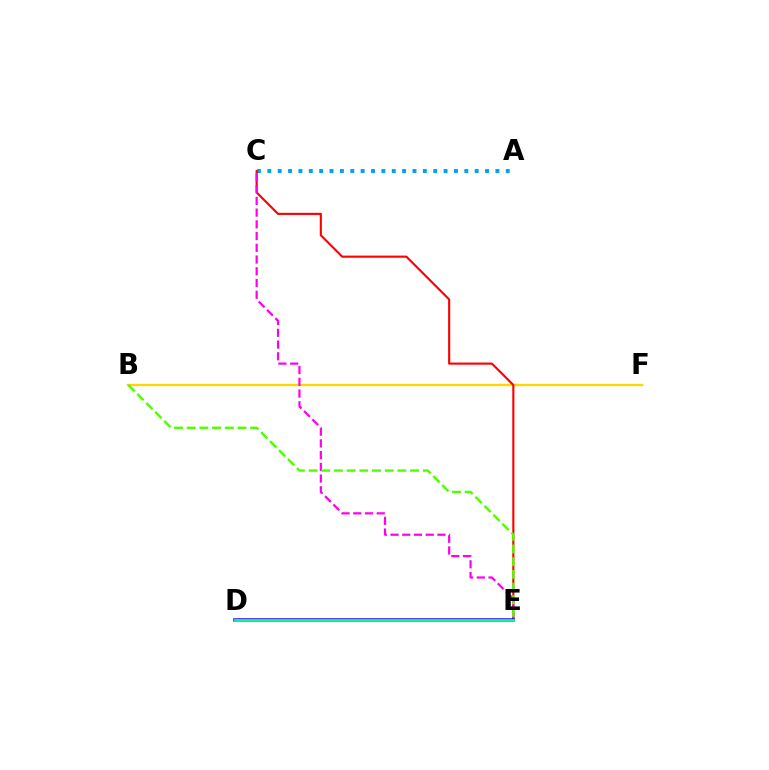{('A', 'C'): [{'color': '#009eff', 'line_style': 'dotted', 'thickness': 2.82}], ('B', 'F'): [{'color': '#ffd500', 'line_style': 'solid', 'thickness': 1.68}], ('C', 'E'): [{'color': '#ff0000', 'line_style': 'solid', 'thickness': 1.53}, {'color': '#ff00ed', 'line_style': 'dashed', 'thickness': 1.59}], ('D', 'E'): [{'color': '#3700ff', 'line_style': 'solid', 'thickness': 2.53}, {'color': '#00ff86', 'line_style': 'solid', 'thickness': 2.04}], ('B', 'E'): [{'color': '#4fff00', 'line_style': 'dashed', 'thickness': 1.72}]}